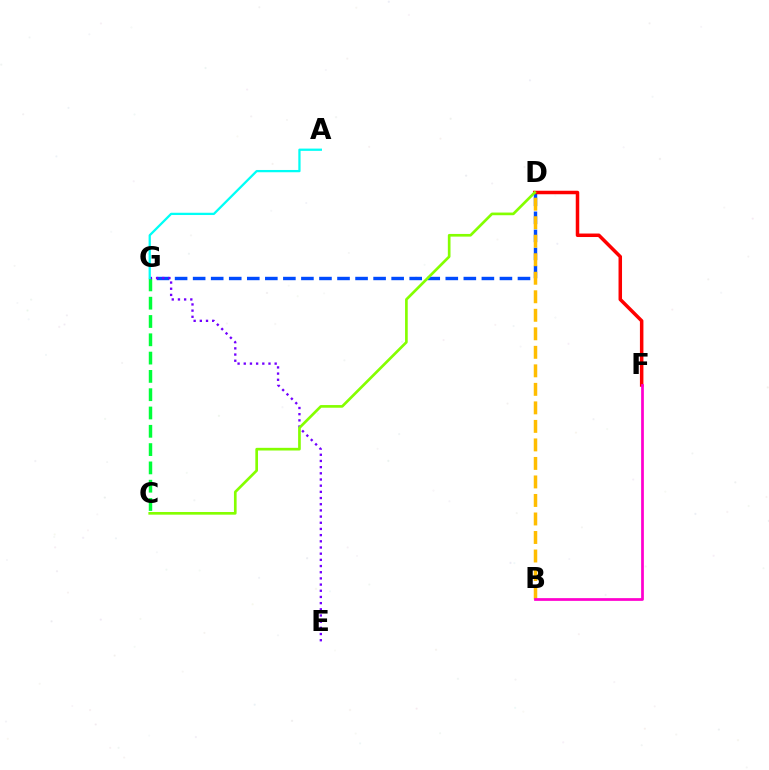{('D', 'G'): [{'color': '#004bff', 'line_style': 'dashed', 'thickness': 2.45}], ('C', 'G'): [{'color': '#00ff39', 'line_style': 'dashed', 'thickness': 2.49}], ('D', 'F'): [{'color': '#ff0000', 'line_style': 'solid', 'thickness': 2.52}], ('E', 'G'): [{'color': '#7200ff', 'line_style': 'dotted', 'thickness': 1.68}], ('A', 'G'): [{'color': '#00fff6', 'line_style': 'solid', 'thickness': 1.63}], ('C', 'D'): [{'color': '#84ff00', 'line_style': 'solid', 'thickness': 1.92}], ('B', 'D'): [{'color': '#ffbd00', 'line_style': 'dashed', 'thickness': 2.52}], ('B', 'F'): [{'color': '#ff00cf', 'line_style': 'solid', 'thickness': 1.97}]}